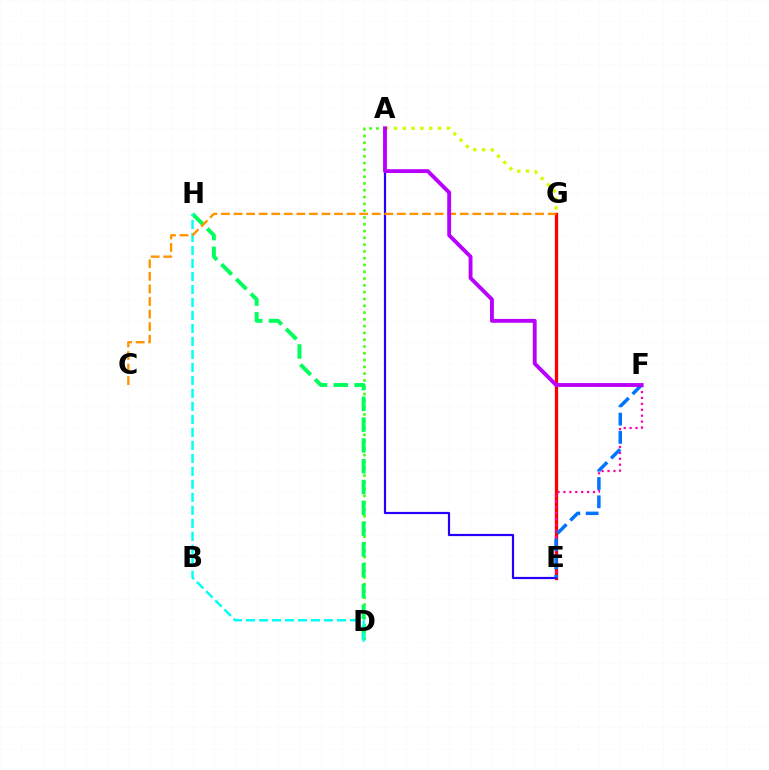{('A', 'D'): [{'color': '#3dff00', 'line_style': 'dotted', 'thickness': 1.85}], ('D', 'H'): [{'color': '#00ff5c', 'line_style': 'dashed', 'thickness': 2.83}, {'color': '#00fff6', 'line_style': 'dashed', 'thickness': 1.77}], ('E', 'G'): [{'color': '#ff0000', 'line_style': 'solid', 'thickness': 2.37}], ('A', 'G'): [{'color': '#d1ff00', 'line_style': 'dotted', 'thickness': 2.39}], ('E', 'F'): [{'color': '#ff00ac', 'line_style': 'dotted', 'thickness': 1.61}, {'color': '#0074ff', 'line_style': 'dashed', 'thickness': 2.49}], ('A', 'E'): [{'color': '#2500ff', 'line_style': 'solid', 'thickness': 1.59}], ('C', 'G'): [{'color': '#ff9400', 'line_style': 'dashed', 'thickness': 1.71}], ('A', 'F'): [{'color': '#b900ff', 'line_style': 'solid', 'thickness': 2.78}]}